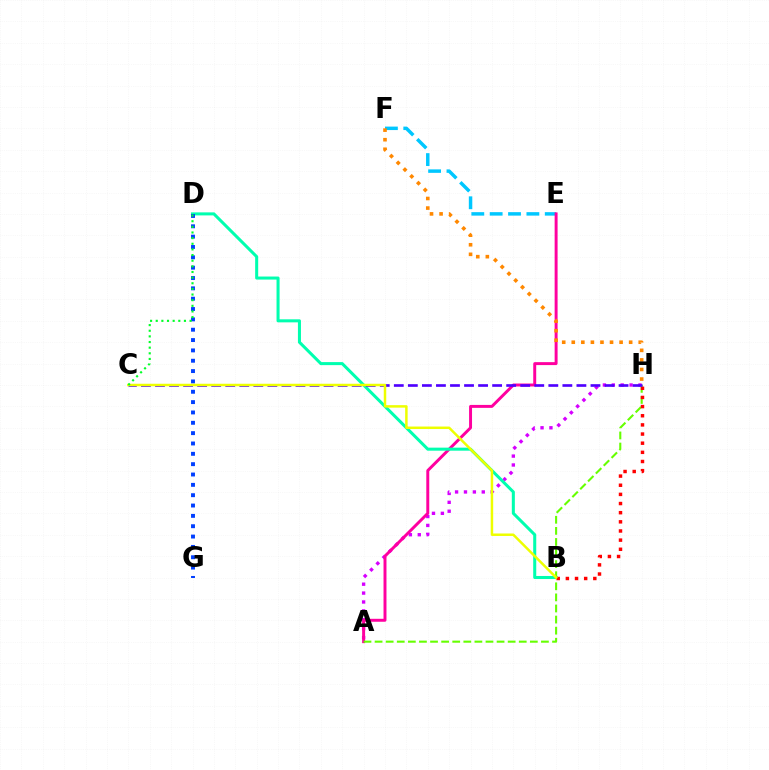{('A', 'H'): [{'color': '#d600ff', 'line_style': 'dotted', 'thickness': 2.42}, {'color': '#66ff00', 'line_style': 'dashed', 'thickness': 1.51}], ('E', 'F'): [{'color': '#00c7ff', 'line_style': 'dashed', 'thickness': 2.49}], ('A', 'E'): [{'color': '#ff00a0', 'line_style': 'solid', 'thickness': 2.13}], ('B', 'D'): [{'color': '#00ffaf', 'line_style': 'solid', 'thickness': 2.19}], ('F', 'H'): [{'color': '#ff8800', 'line_style': 'dotted', 'thickness': 2.6}], ('D', 'G'): [{'color': '#003fff', 'line_style': 'dotted', 'thickness': 2.81}], ('B', 'H'): [{'color': '#ff0000', 'line_style': 'dotted', 'thickness': 2.49}], ('C', 'H'): [{'color': '#4f00ff', 'line_style': 'dashed', 'thickness': 1.91}], ('B', 'C'): [{'color': '#eeff00', 'line_style': 'solid', 'thickness': 1.79}], ('C', 'D'): [{'color': '#00ff27', 'line_style': 'dotted', 'thickness': 1.53}]}